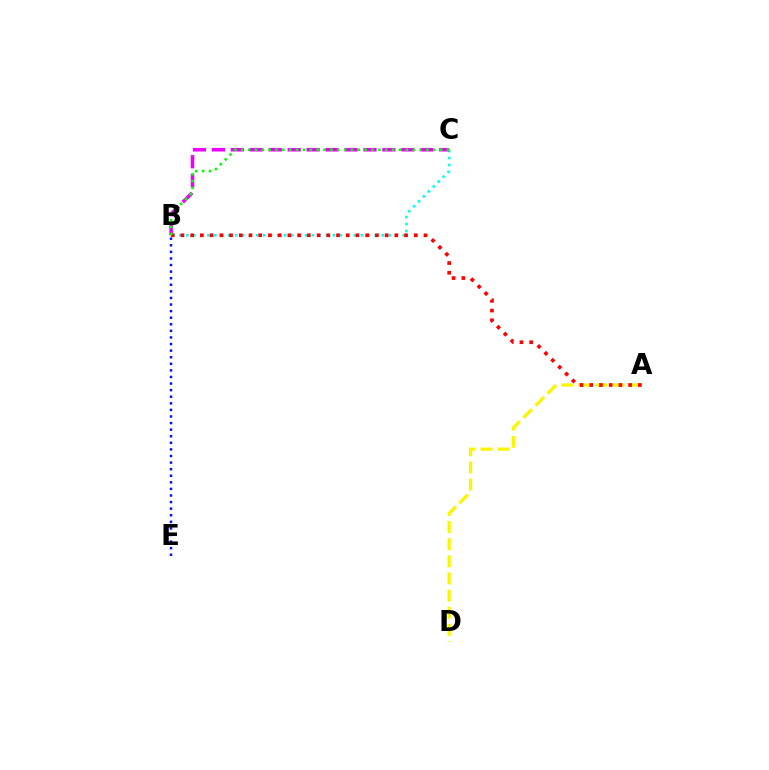{('A', 'D'): [{'color': '#fcf500', 'line_style': 'dashed', 'thickness': 2.33}], ('B', 'C'): [{'color': '#00fff6', 'line_style': 'dotted', 'thickness': 1.9}, {'color': '#ee00ff', 'line_style': 'dashed', 'thickness': 2.57}, {'color': '#08ff00', 'line_style': 'dotted', 'thickness': 1.86}], ('B', 'E'): [{'color': '#0010ff', 'line_style': 'dotted', 'thickness': 1.79}], ('A', 'B'): [{'color': '#ff0000', 'line_style': 'dotted', 'thickness': 2.64}]}